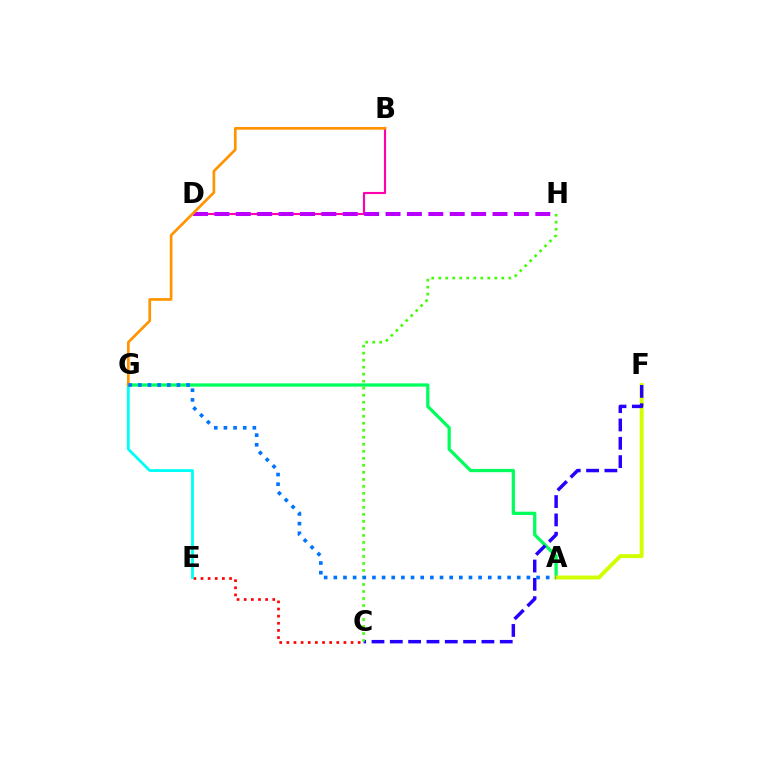{('B', 'D'): [{'color': '#ff00ac', 'line_style': 'solid', 'thickness': 1.54}], ('A', 'G'): [{'color': '#00ff5c', 'line_style': 'solid', 'thickness': 2.35}, {'color': '#0074ff', 'line_style': 'dotted', 'thickness': 2.62}], ('A', 'F'): [{'color': '#d1ff00', 'line_style': 'solid', 'thickness': 2.82}], ('D', 'H'): [{'color': '#b900ff', 'line_style': 'dashed', 'thickness': 2.91}], ('C', 'F'): [{'color': '#2500ff', 'line_style': 'dashed', 'thickness': 2.49}], ('C', 'E'): [{'color': '#ff0000', 'line_style': 'dotted', 'thickness': 1.94}], ('E', 'G'): [{'color': '#00fff6', 'line_style': 'solid', 'thickness': 2.03}], ('C', 'H'): [{'color': '#3dff00', 'line_style': 'dotted', 'thickness': 1.9}], ('B', 'G'): [{'color': '#ff9400', 'line_style': 'solid', 'thickness': 1.94}]}